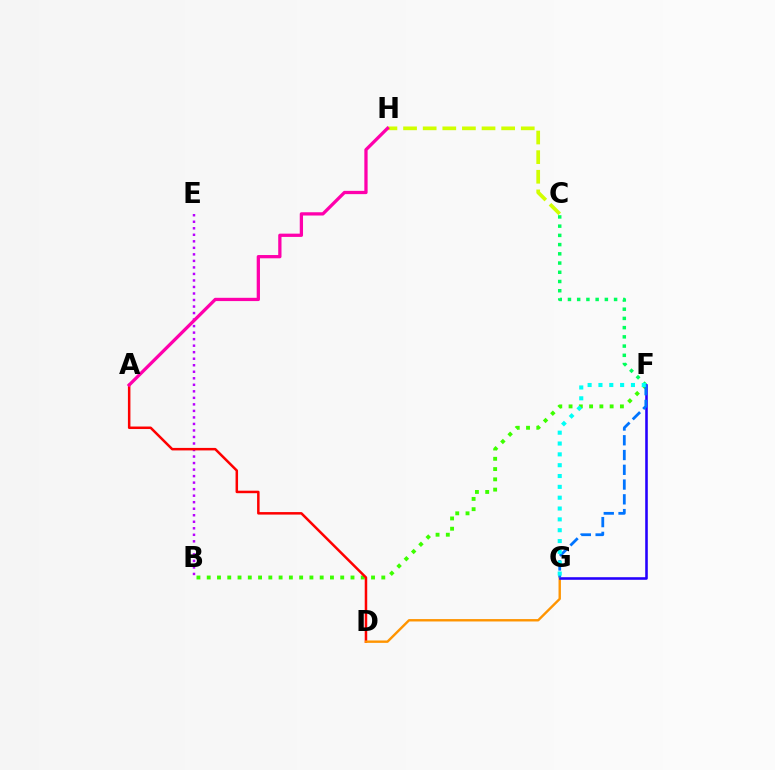{('B', 'E'): [{'color': '#b900ff', 'line_style': 'dotted', 'thickness': 1.77}], ('C', 'H'): [{'color': '#d1ff00', 'line_style': 'dashed', 'thickness': 2.67}], ('B', 'F'): [{'color': '#3dff00', 'line_style': 'dotted', 'thickness': 2.79}], ('A', 'D'): [{'color': '#ff0000', 'line_style': 'solid', 'thickness': 1.8}], ('C', 'F'): [{'color': '#00ff5c', 'line_style': 'dotted', 'thickness': 2.51}], ('D', 'G'): [{'color': '#ff9400', 'line_style': 'solid', 'thickness': 1.72}], ('A', 'H'): [{'color': '#ff00ac', 'line_style': 'solid', 'thickness': 2.35}], ('F', 'G'): [{'color': '#2500ff', 'line_style': 'solid', 'thickness': 1.86}, {'color': '#0074ff', 'line_style': 'dashed', 'thickness': 2.01}, {'color': '#00fff6', 'line_style': 'dotted', 'thickness': 2.94}]}